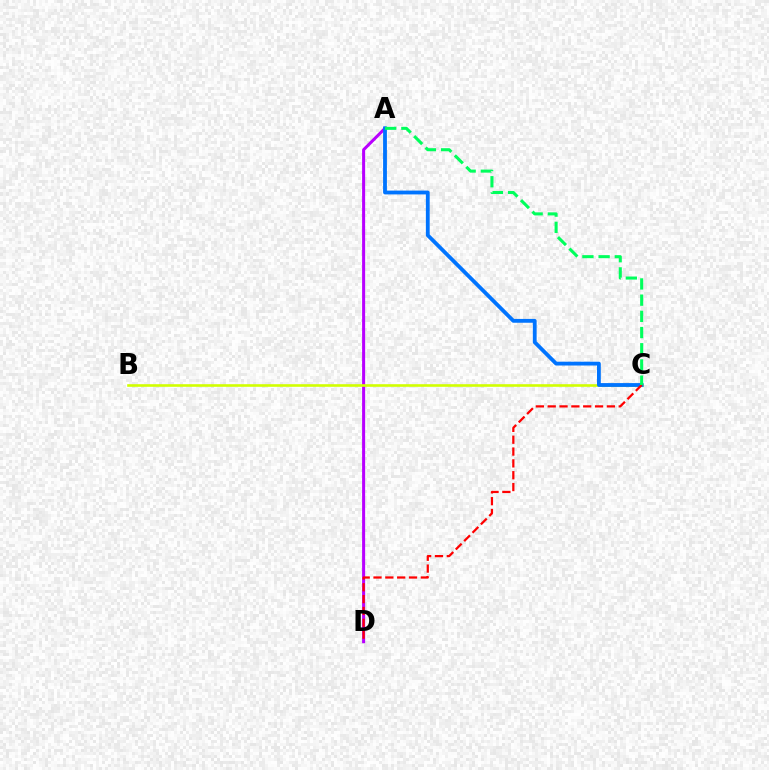{('A', 'D'): [{'color': '#b900ff', 'line_style': 'solid', 'thickness': 2.18}], ('B', 'C'): [{'color': '#d1ff00', 'line_style': 'solid', 'thickness': 1.88}], ('A', 'C'): [{'color': '#0074ff', 'line_style': 'solid', 'thickness': 2.75}, {'color': '#00ff5c', 'line_style': 'dashed', 'thickness': 2.2}], ('C', 'D'): [{'color': '#ff0000', 'line_style': 'dashed', 'thickness': 1.61}]}